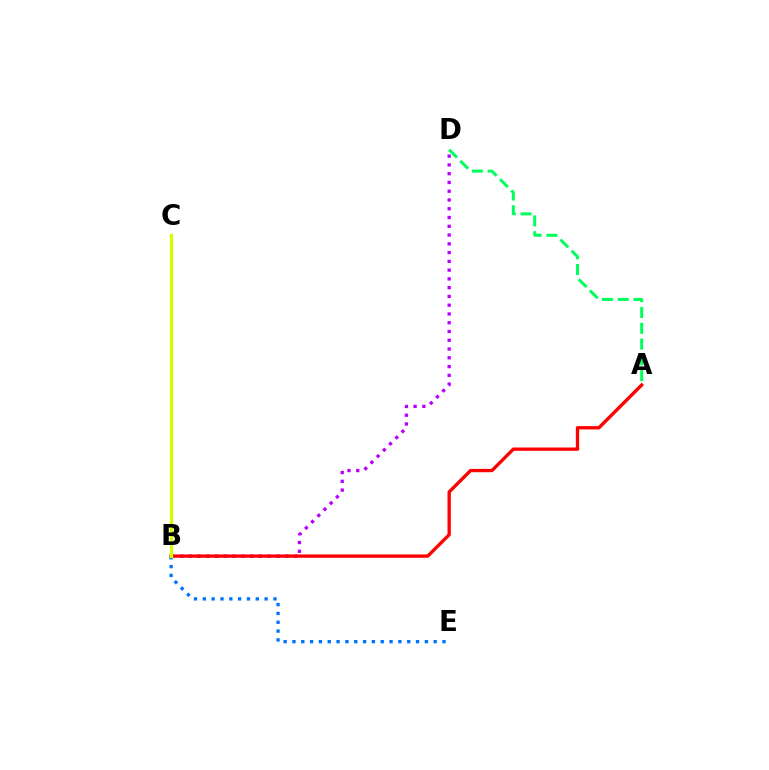{('B', 'D'): [{'color': '#b900ff', 'line_style': 'dotted', 'thickness': 2.38}], ('A', 'D'): [{'color': '#00ff5c', 'line_style': 'dashed', 'thickness': 2.14}], ('A', 'B'): [{'color': '#ff0000', 'line_style': 'solid', 'thickness': 2.39}], ('B', 'E'): [{'color': '#0074ff', 'line_style': 'dotted', 'thickness': 2.4}], ('B', 'C'): [{'color': '#d1ff00', 'line_style': 'solid', 'thickness': 2.36}]}